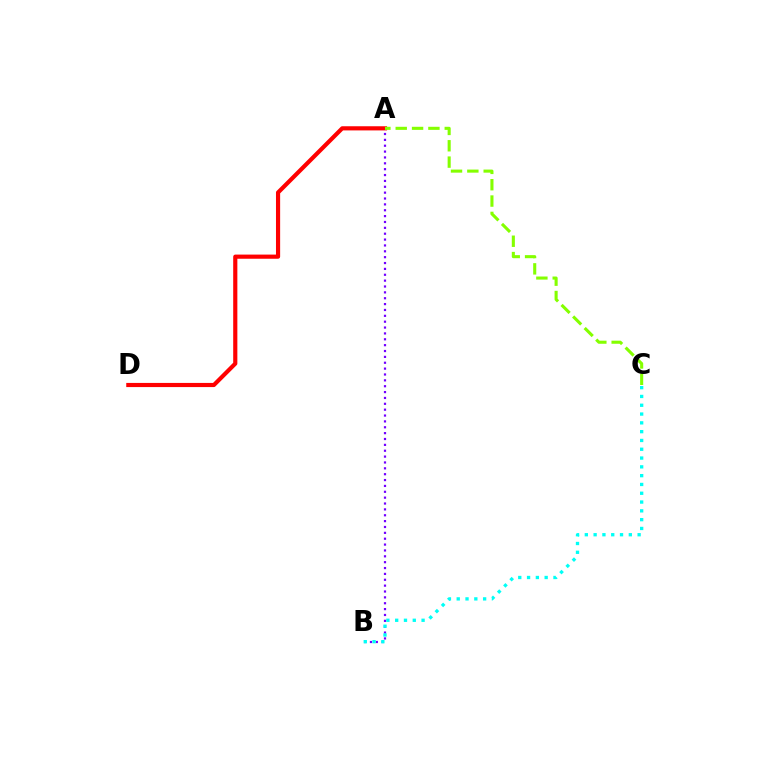{('A', 'B'): [{'color': '#7200ff', 'line_style': 'dotted', 'thickness': 1.59}], ('A', 'D'): [{'color': '#ff0000', 'line_style': 'solid', 'thickness': 2.99}], ('A', 'C'): [{'color': '#84ff00', 'line_style': 'dashed', 'thickness': 2.22}], ('B', 'C'): [{'color': '#00fff6', 'line_style': 'dotted', 'thickness': 2.39}]}